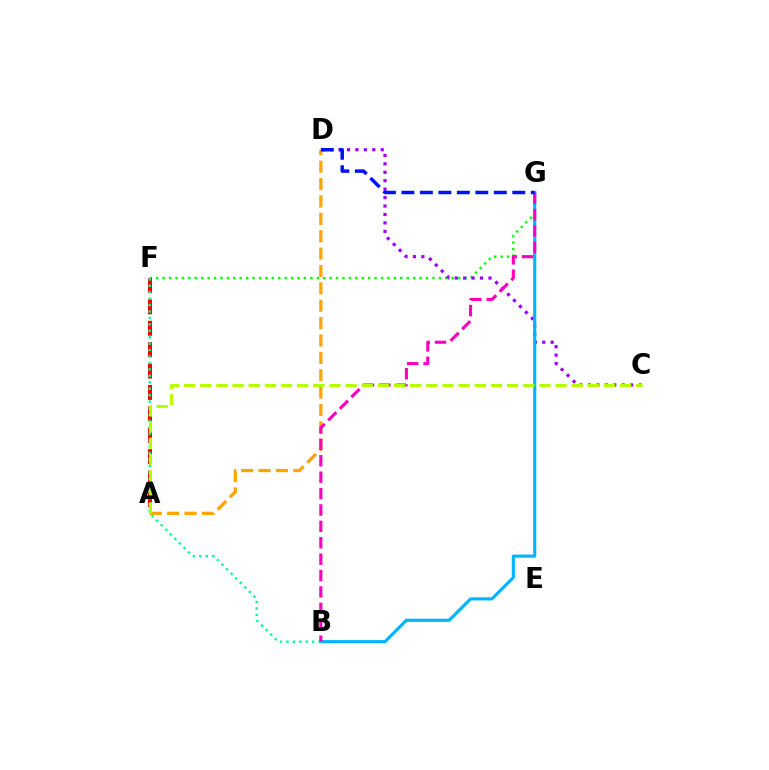{('F', 'G'): [{'color': '#08ff00', 'line_style': 'dotted', 'thickness': 1.75}], ('A', 'D'): [{'color': '#ffa500', 'line_style': 'dashed', 'thickness': 2.36}], ('C', 'D'): [{'color': '#9b00ff', 'line_style': 'dotted', 'thickness': 2.29}], ('A', 'F'): [{'color': '#ff0000', 'line_style': 'dashed', 'thickness': 2.91}], ('B', 'G'): [{'color': '#00b5ff', 'line_style': 'solid', 'thickness': 2.26}, {'color': '#ff00bd', 'line_style': 'dashed', 'thickness': 2.23}], ('B', 'F'): [{'color': '#00ff9d', 'line_style': 'dotted', 'thickness': 1.75}], ('A', 'C'): [{'color': '#b3ff00', 'line_style': 'dashed', 'thickness': 2.19}], ('D', 'G'): [{'color': '#0010ff', 'line_style': 'dashed', 'thickness': 2.51}]}